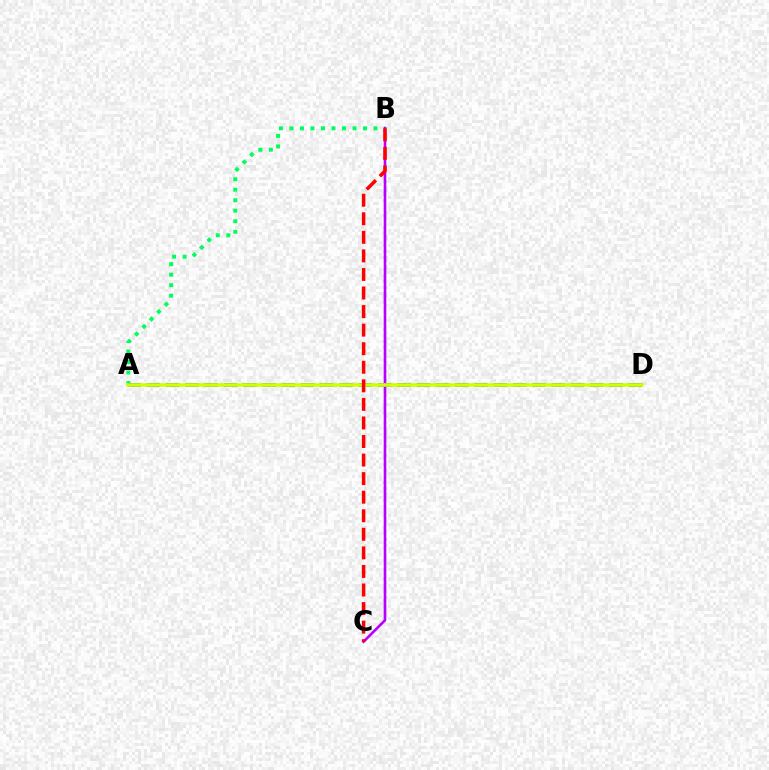{('A', 'B'): [{'color': '#00ff5c', 'line_style': 'dotted', 'thickness': 2.85}], ('A', 'D'): [{'color': '#0074ff', 'line_style': 'dashed', 'thickness': 2.62}, {'color': '#d1ff00', 'line_style': 'solid', 'thickness': 2.54}], ('B', 'C'): [{'color': '#b900ff', 'line_style': 'solid', 'thickness': 1.89}, {'color': '#ff0000', 'line_style': 'dashed', 'thickness': 2.52}]}